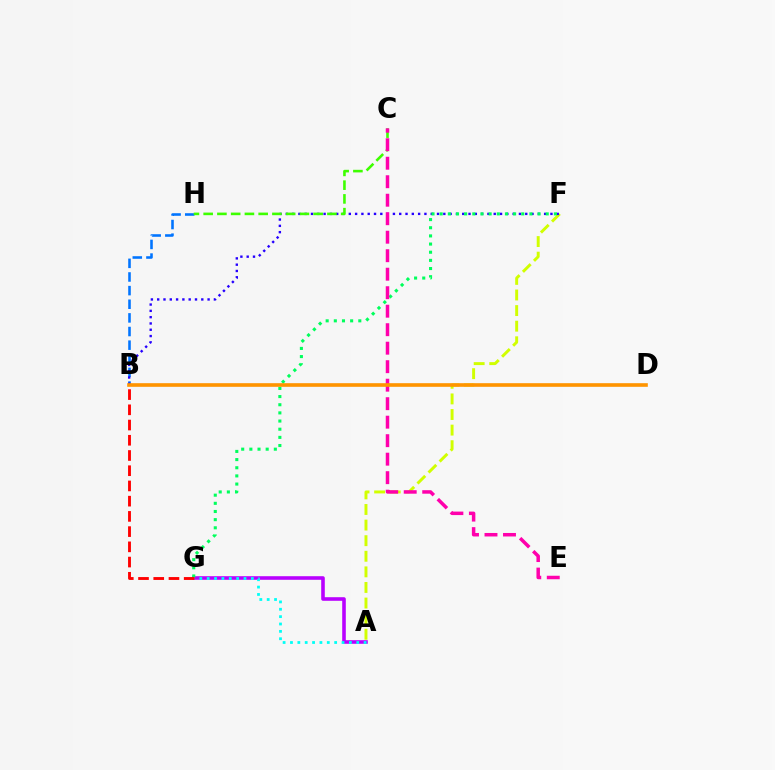{('A', 'F'): [{'color': '#d1ff00', 'line_style': 'dashed', 'thickness': 2.12}], ('B', 'H'): [{'color': '#0074ff', 'line_style': 'dashed', 'thickness': 1.85}], ('A', 'G'): [{'color': '#b900ff', 'line_style': 'solid', 'thickness': 2.58}, {'color': '#00fff6', 'line_style': 'dotted', 'thickness': 2.0}], ('B', 'F'): [{'color': '#2500ff', 'line_style': 'dotted', 'thickness': 1.71}], ('F', 'G'): [{'color': '#00ff5c', 'line_style': 'dotted', 'thickness': 2.22}], ('C', 'H'): [{'color': '#3dff00', 'line_style': 'dashed', 'thickness': 1.87}], ('B', 'G'): [{'color': '#ff0000', 'line_style': 'dashed', 'thickness': 2.07}], ('C', 'E'): [{'color': '#ff00ac', 'line_style': 'dashed', 'thickness': 2.51}], ('B', 'D'): [{'color': '#ff9400', 'line_style': 'solid', 'thickness': 2.62}]}